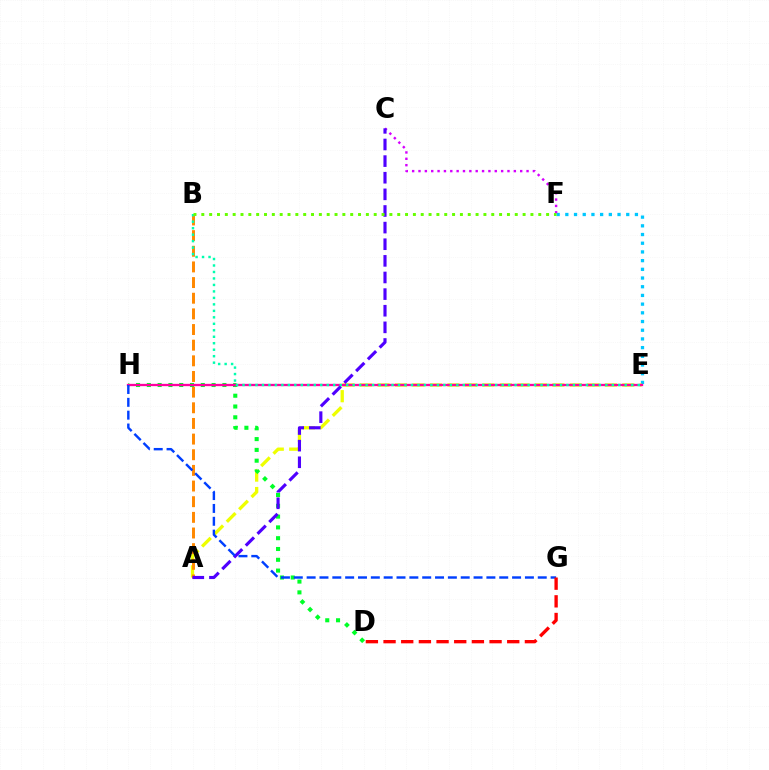{('E', 'F'): [{'color': '#00c7ff', 'line_style': 'dotted', 'thickness': 2.36}], ('A', 'E'): [{'color': '#eeff00', 'line_style': 'dashed', 'thickness': 2.38}], ('A', 'B'): [{'color': '#ff8800', 'line_style': 'dashed', 'thickness': 2.13}], ('D', 'H'): [{'color': '#00ff27', 'line_style': 'dotted', 'thickness': 2.93}], ('C', 'F'): [{'color': '#d600ff', 'line_style': 'dotted', 'thickness': 1.73}], ('E', 'H'): [{'color': '#ff00a0', 'line_style': 'solid', 'thickness': 1.67}], ('A', 'C'): [{'color': '#4f00ff', 'line_style': 'dashed', 'thickness': 2.26}], ('B', 'E'): [{'color': '#00ffaf', 'line_style': 'dotted', 'thickness': 1.76}], ('G', 'H'): [{'color': '#003fff', 'line_style': 'dashed', 'thickness': 1.74}], ('D', 'G'): [{'color': '#ff0000', 'line_style': 'dashed', 'thickness': 2.4}], ('B', 'F'): [{'color': '#66ff00', 'line_style': 'dotted', 'thickness': 2.13}]}